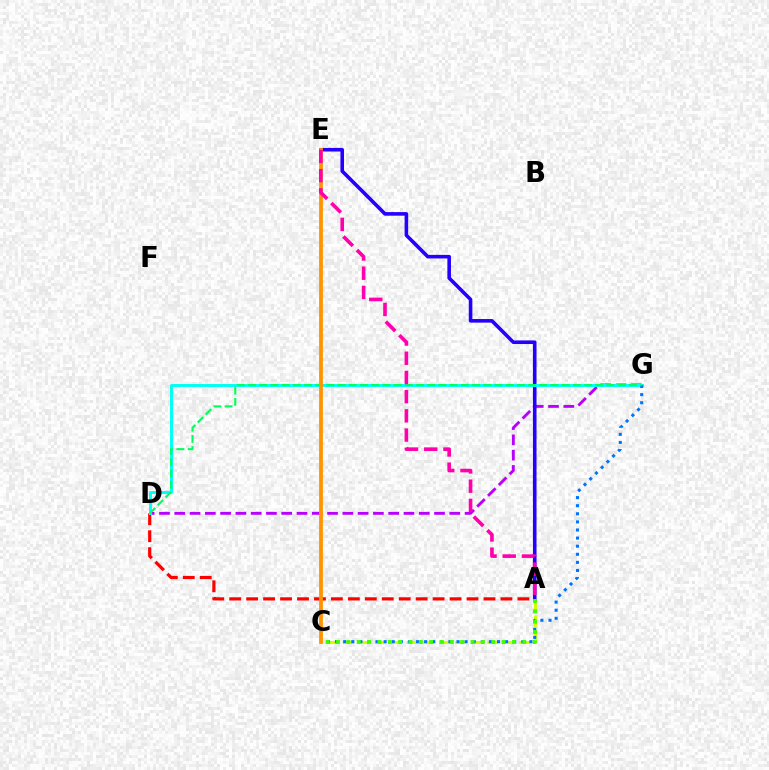{('A', 'C'): [{'color': '#d1ff00', 'line_style': 'dashed', 'thickness': 2.18}, {'color': '#3dff00', 'line_style': 'dotted', 'thickness': 2.81}], ('D', 'G'): [{'color': '#b900ff', 'line_style': 'dashed', 'thickness': 2.08}, {'color': '#00fff6', 'line_style': 'solid', 'thickness': 2.12}, {'color': '#00ff5c', 'line_style': 'dashed', 'thickness': 1.52}], ('A', 'D'): [{'color': '#ff0000', 'line_style': 'dashed', 'thickness': 2.3}], ('A', 'E'): [{'color': '#2500ff', 'line_style': 'solid', 'thickness': 2.59}, {'color': '#ff00ac', 'line_style': 'dashed', 'thickness': 2.61}], ('C', 'G'): [{'color': '#0074ff', 'line_style': 'dotted', 'thickness': 2.2}], ('C', 'E'): [{'color': '#ff9400', 'line_style': 'solid', 'thickness': 2.73}]}